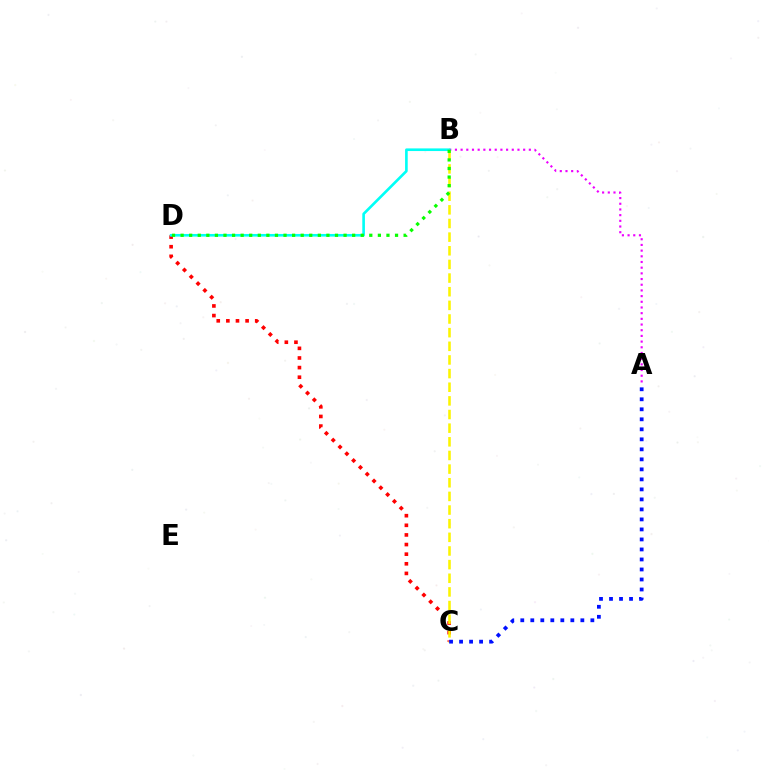{('A', 'B'): [{'color': '#ee00ff', 'line_style': 'dotted', 'thickness': 1.55}], ('C', 'D'): [{'color': '#ff0000', 'line_style': 'dotted', 'thickness': 2.61}], ('B', 'C'): [{'color': '#fcf500', 'line_style': 'dashed', 'thickness': 1.85}], ('A', 'C'): [{'color': '#0010ff', 'line_style': 'dotted', 'thickness': 2.72}], ('B', 'D'): [{'color': '#00fff6', 'line_style': 'solid', 'thickness': 1.9}, {'color': '#08ff00', 'line_style': 'dotted', 'thickness': 2.33}]}